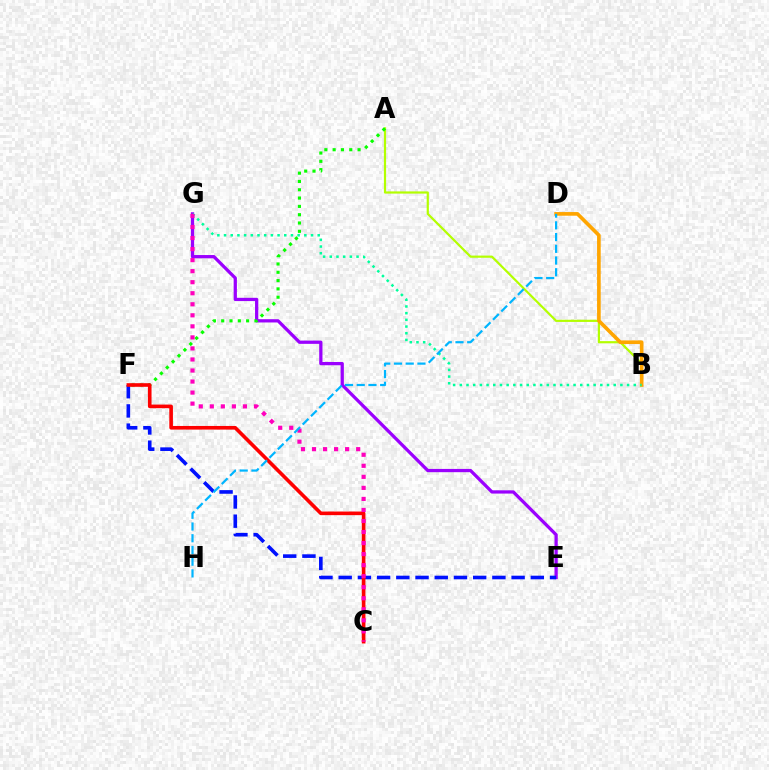{('E', 'G'): [{'color': '#9b00ff', 'line_style': 'solid', 'thickness': 2.35}], ('A', 'B'): [{'color': '#b3ff00', 'line_style': 'solid', 'thickness': 1.58}], ('E', 'F'): [{'color': '#0010ff', 'line_style': 'dashed', 'thickness': 2.61}], ('B', 'D'): [{'color': '#ffa500', 'line_style': 'solid', 'thickness': 2.63}], ('A', 'F'): [{'color': '#08ff00', 'line_style': 'dotted', 'thickness': 2.26}], ('C', 'F'): [{'color': '#ff0000', 'line_style': 'solid', 'thickness': 2.61}], ('B', 'G'): [{'color': '#00ff9d', 'line_style': 'dotted', 'thickness': 1.82}], ('C', 'G'): [{'color': '#ff00bd', 'line_style': 'dotted', 'thickness': 3.0}], ('D', 'H'): [{'color': '#00b5ff', 'line_style': 'dashed', 'thickness': 1.59}]}